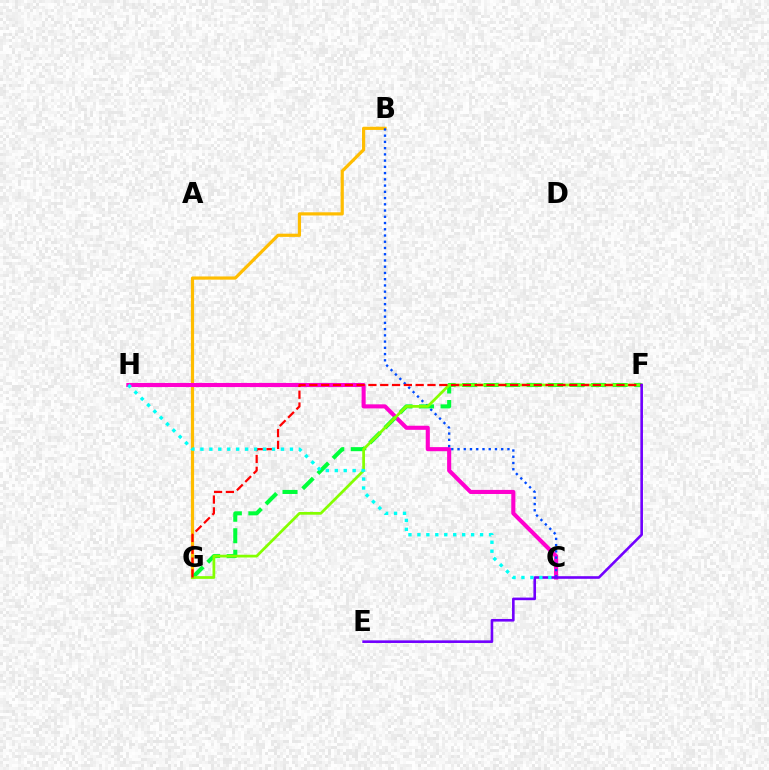{('B', 'G'): [{'color': '#ffbd00', 'line_style': 'solid', 'thickness': 2.3}], ('C', 'H'): [{'color': '#ff00cf', 'line_style': 'solid', 'thickness': 2.95}, {'color': '#00fff6', 'line_style': 'dotted', 'thickness': 2.43}], ('B', 'C'): [{'color': '#004bff', 'line_style': 'dotted', 'thickness': 1.7}], ('F', 'G'): [{'color': '#00ff39', 'line_style': 'dashed', 'thickness': 2.92}, {'color': '#84ff00', 'line_style': 'solid', 'thickness': 1.97}, {'color': '#ff0000', 'line_style': 'dashed', 'thickness': 1.6}], ('E', 'F'): [{'color': '#7200ff', 'line_style': 'solid', 'thickness': 1.88}]}